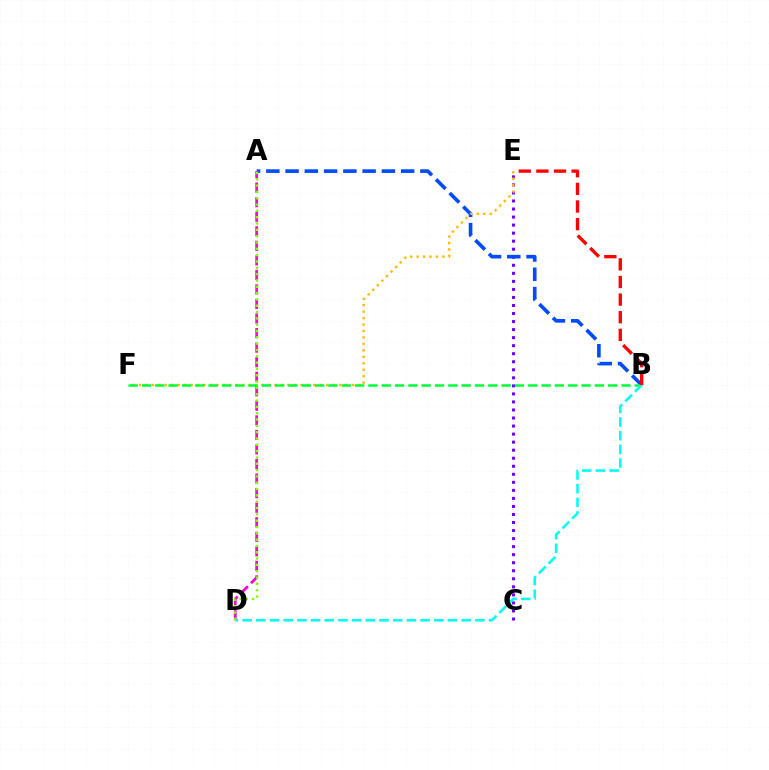{('C', 'E'): [{'color': '#7200ff', 'line_style': 'dotted', 'thickness': 2.18}], ('A', 'B'): [{'color': '#004bff', 'line_style': 'dashed', 'thickness': 2.62}], ('A', 'D'): [{'color': '#ff00cf', 'line_style': 'dashed', 'thickness': 1.98}, {'color': '#84ff00', 'line_style': 'dotted', 'thickness': 1.72}], ('E', 'F'): [{'color': '#ffbd00', 'line_style': 'dotted', 'thickness': 1.75}], ('B', 'F'): [{'color': '#00ff39', 'line_style': 'dashed', 'thickness': 1.81}], ('B', 'D'): [{'color': '#00fff6', 'line_style': 'dashed', 'thickness': 1.86}], ('B', 'E'): [{'color': '#ff0000', 'line_style': 'dashed', 'thickness': 2.39}]}